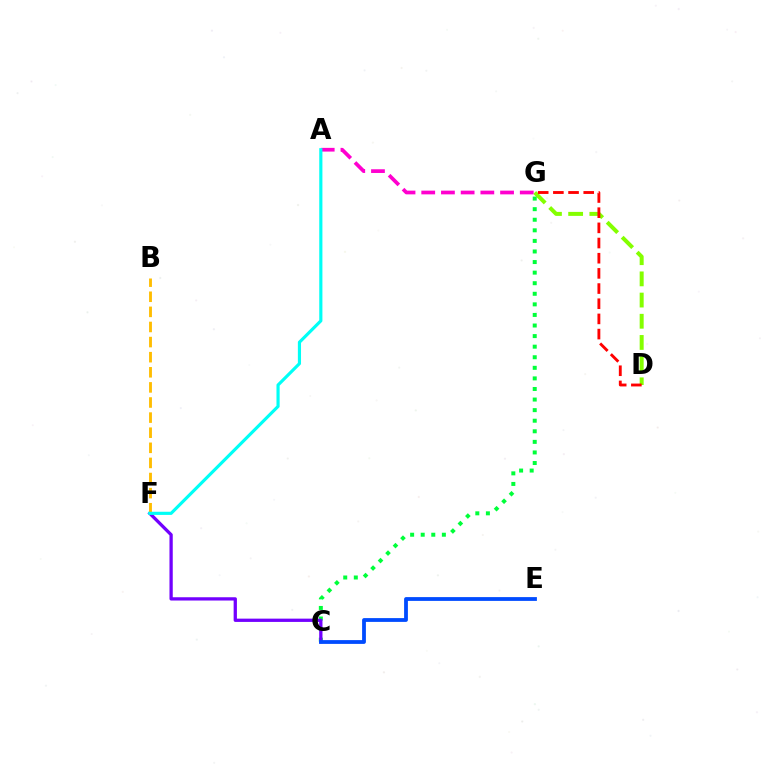{('A', 'G'): [{'color': '#ff00cf', 'line_style': 'dashed', 'thickness': 2.68}], ('D', 'G'): [{'color': '#84ff00', 'line_style': 'dashed', 'thickness': 2.88}, {'color': '#ff0000', 'line_style': 'dashed', 'thickness': 2.06}], ('C', 'G'): [{'color': '#00ff39', 'line_style': 'dotted', 'thickness': 2.87}], ('C', 'F'): [{'color': '#7200ff', 'line_style': 'solid', 'thickness': 2.36}], ('B', 'F'): [{'color': '#ffbd00', 'line_style': 'dashed', 'thickness': 2.05}], ('C', 'E'): [{'color': '#004bff', 'line_style': 'solid', 'thickness': 2.73}], ('A', 'F'): [{'color': '#00fff6', 'line_style': 'solid', 'thickness': 2.27}]}